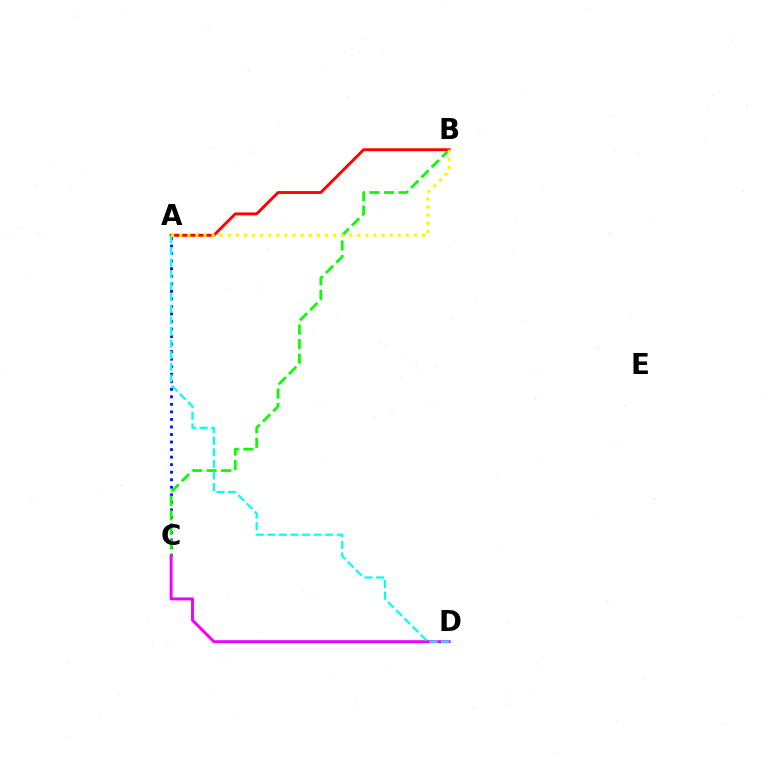{('A', 'C'): [{'color': '#0010ff', 'line_style': 'dotted', 'thickness': 2.05}], ('B', 'C'): [{'color': '#08ff00', 'line_style': 'dashed', 'thickness': 1.98}], ('C', 'D'): [{'color': '#ee00ff', 'line_style': 'solid', 'thickness': 2.11}], ('A', 'B'): [{'color': '#ff0000', 'line_style': 'solid', 'thickness': 2.07}, {'color': '#fcf500', 'line_style': 'dotted', 'thickness': 2.2}], ('A', 'D'): [{'color': '#00fff6', 'line_style': 'dashed', 'thickness': 1.57}]}